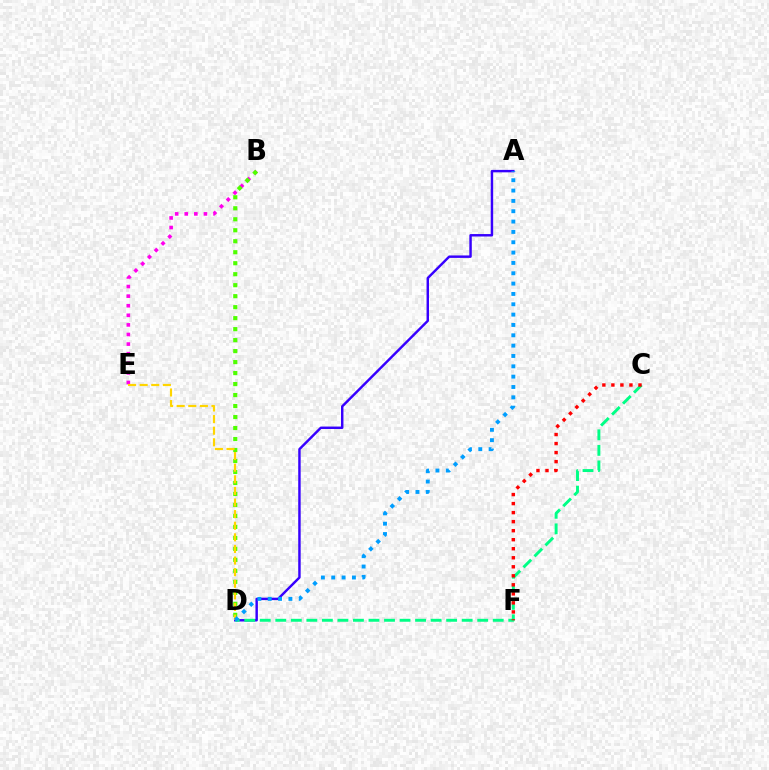{('A', 'D'): [{'color': '#3700ff', 'line_style': 'solid', 'thickness': 1.76}, {'color': '#009eff', 'line_style': 'dotted', 'thickness': 2.81}], ('B', 'E'): [{'color': '#ff00ed', 'line_style': 'dotted', 'thickness': 2.61}], ('B', 'D'): [{'color': '#4fff00', 'line_style': 'dotted', 'thickness': 2.99}], ('D', 'E'): [{'color': '#ffd500', 'line_style': 'dashed', 'thickness': 1.58}], ('C', 'D'): [{'color': '#00ff86', 'line_style': 'dashed', 'thickness': 2.11}], ('C', 'F'): [{'color': '#ff0000', 'line_style': 'dotted', 'thickness': 2.45}]}